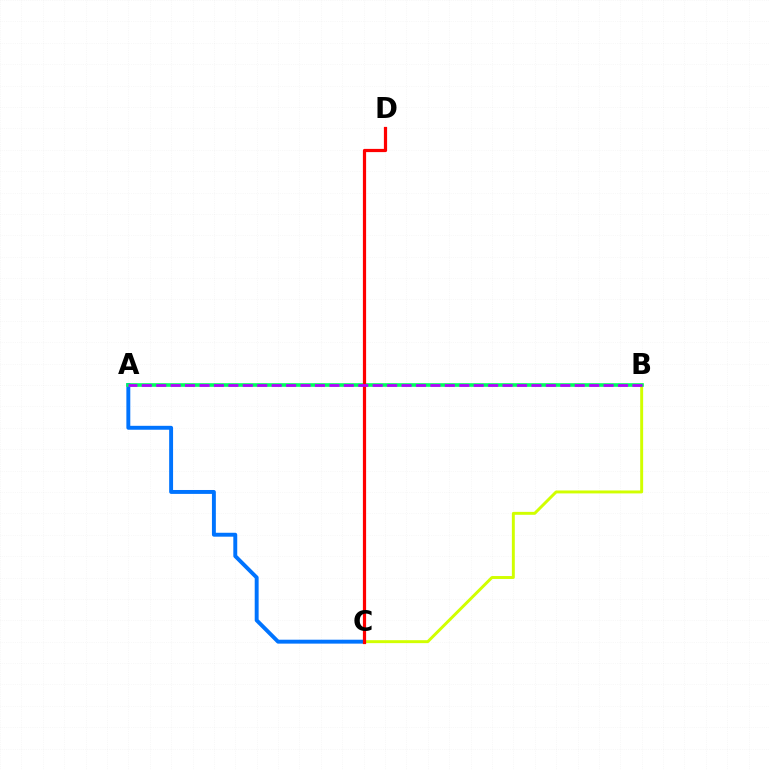{('B', 'C'): [{'color': '#d1ff00', 'line_style': 'solid', 'thickness': 2.12}], ('A', 'C'): [{'color': '#0074ff', 'line_style': 'solid', 'thickness': 2.82}], ('A', 'B'): [{'color': '#00ff5c', 'line_style': 'solid', 'thickness': 2.61}, {'color': '#b900ff', 'line_style': 'dashed', 'thickness': 1.96}], ('C', 'D'): [{'color': '#ff0000', 'line_style': 'solid', 'thickness': 2.31}]}